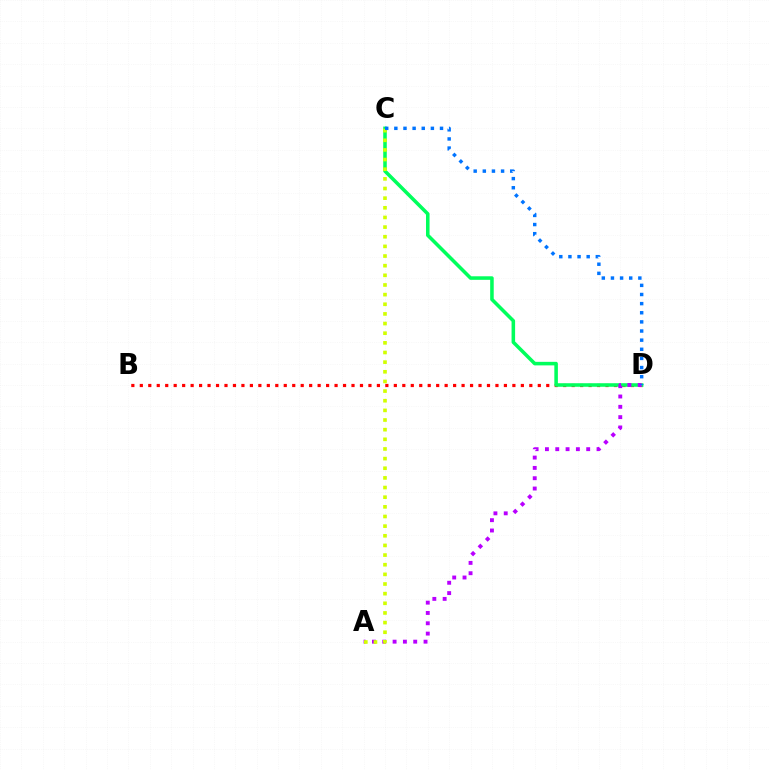{('B', 'D'): [{'color': '#ff0000', 'line_style': 'dotted', 'thickness': 2.3}], ('C', 'D'): [{'color': '#00ff5c', 'line_style': 'solid', 'thickness': 2.55}, {'color': '#0074ff', 'line_style': 'dotted', 'thickness': 2.48}], ('A', 'D'): [{'color': '#b900ff', 'line_style': 'dotted', 'thickness': 2.8}], ('A', 'C'): [{'color': '#d1ff00', 'line_style': 'dotted', 'thickness': 2.62}]}